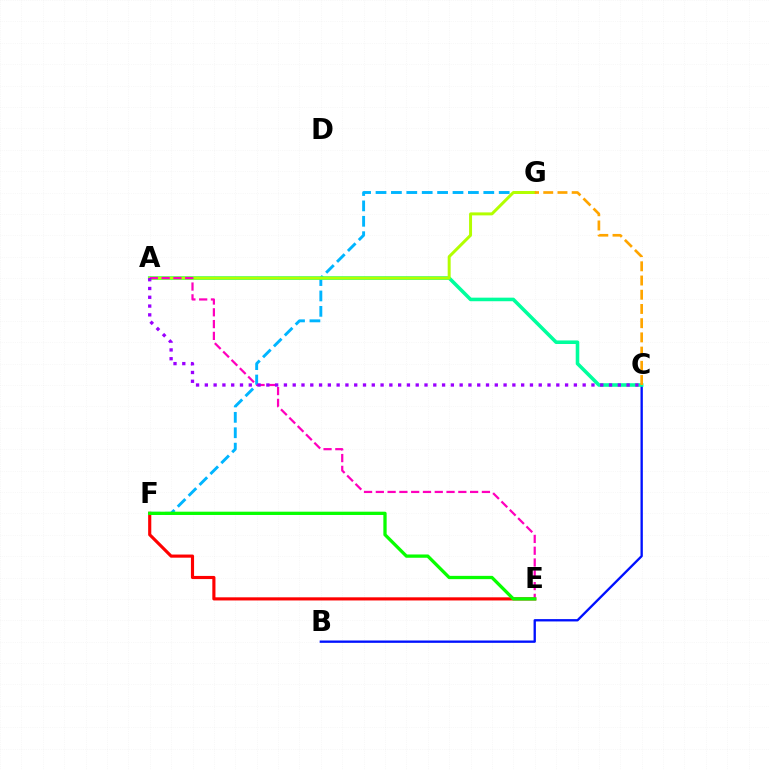{('B', 'C'): [{'color': '#0010ff', 'line_style': 'solid', 'thickness': 1.68}], ('F', 'G'): [{'color': '#00b5ff', 'line_style': 'dashed', 'thickness': 2.09}], ('A', 'C'): [{'color': '#00ff9d', 'line_style': 'solid', 'thickness': 2.57}, {'color': '#9b00ff', 'line_style': 'dotted', 'thickness': 2.39}], ('A', 'G'): [{'color': '#b3ff00', 'line_style': 'solid', 'thickness': 2.14}], ('E', 'F'): [{'color': '#ff0000', 'line_style': 'solid', 'thickness': 2.26}, {'color': '#08ff00', 'line_style': 'solid', 'thickness': 2.37}], ('C', 'G'): [{'color': '#ffa500', 'line_style': 'dashed', 'thickness': 1.93}], ('A', 'E'): [{'color': '#ff00bd', 'line_style': 'dashed', 'thickness': 1.6}]}